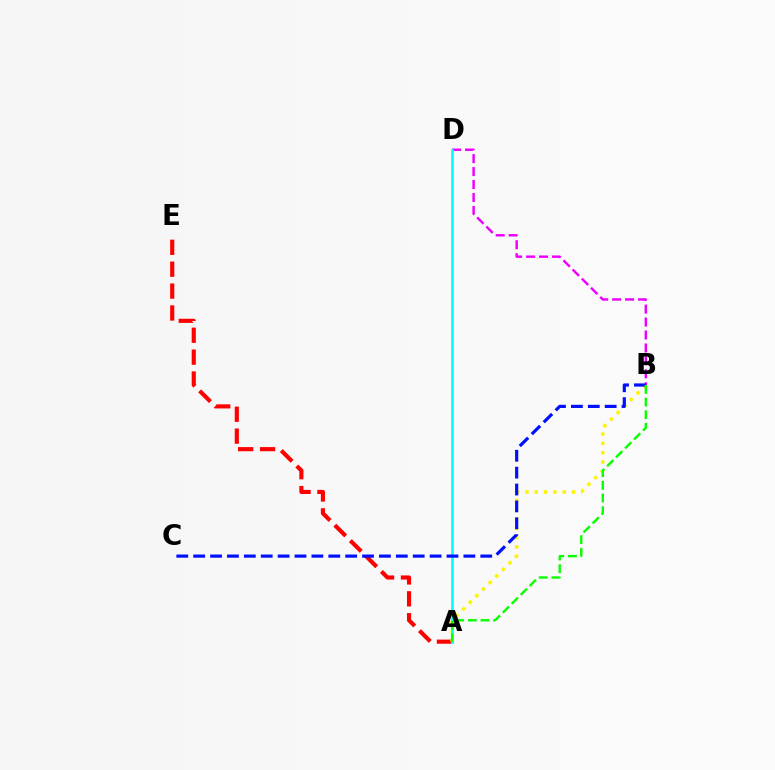{('B', 'D'): [{'color': '#ee00ff', 'line_style': 'dashed', 'thickness': 1.76}], ('A', 'E'): [{'color': '#ff0000', 'line_style': 'dashed', 'thickness': 2.97}], ('A', 'B'): [{'color': '#fcf500', 'line_style': 'dotted', 'thickness': 2.53}, {'color': '#08ff00', 'line_style': 'dashed', 'thickness': 1.72}], ('A', 'D'): [{'color': '#00fff6', 'line_style': 'solid', 'thickness': 1.92}], ('B', 'C'): [{'color': '#0010ff', 'line_style': 'dashed', 'thickness': 2.29}]}